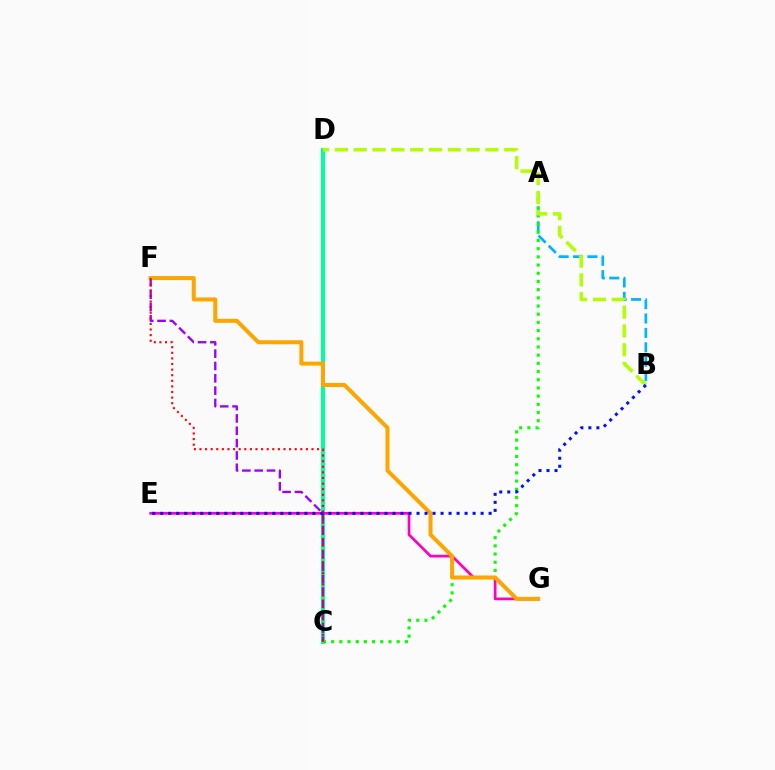{('A', 'B'): [{'color': '#00b5ff', 'line_style': 'dashed', 'thickness': 1.96}], ('C', 'D'): [{'color': '#00ff9d', 'line_style': 'solid', 'thickness': 2.91}], ('E', 'G'): [{'color': '#ff00bd', 'line_style': 'solid', 'thickness': 1.96}], ('A', 'C'): [{'color': '#08ff00', 'line_style': 'dotted', 'thickness': 2.23}], ('B', 'D'): [{'color': '#b3ff00', 'line_style': 'dashed', 'thickness': 2.56}], ('C', 'F'): [{'color': '#9b00ff', 'line_style': 'dashed', 'thickness': 1.68}, {'color': '#ff0000', 'line_style': 'dotted', 'thickness': 1.52}], ('F', 'G'): [{'color': '#ffa500', 'line_style': 'solid', 'thickness': 2.88}], ('B', 'E'): [{'color': '#0010ff', 'line_style': 'dotted', 'thickness': 2.18}]}